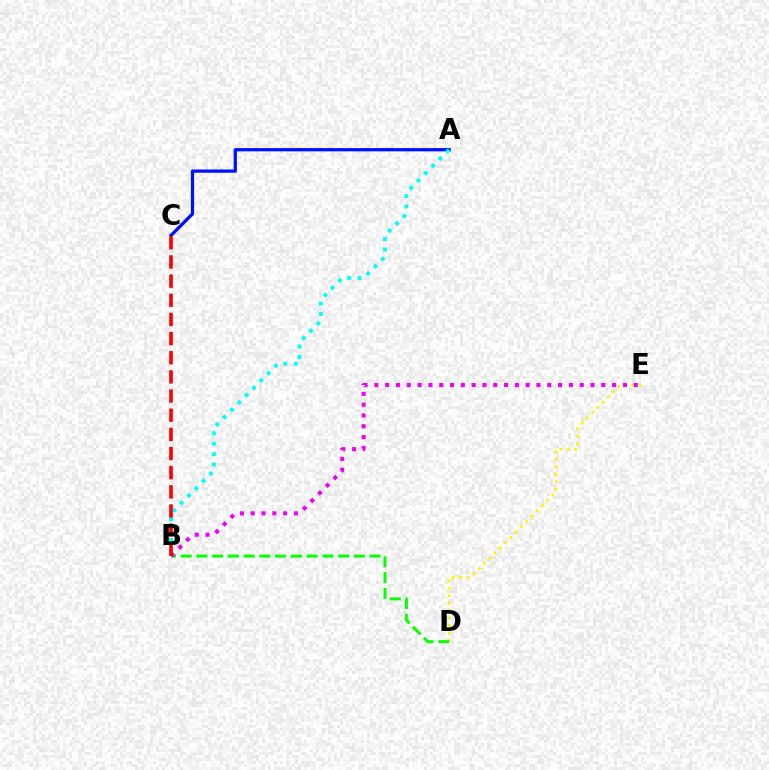{('A', 'C'): [{'color': '#0010ff', 'line_style': 'solid', 'thickness': 2.34}], ('D', 'E'): [{'color': '#fcf500', 'line_style': 'dotted', 'thickness': 2.02}], ('A', 'B'): [{'color': '#00fff6', 'line_style': 'dotted', 'thickness': 2.82}], ('B', 'D'): [{'color': '#08ff00', 'line_style': 'dashed', 'thickness': 2.14}], ('B', 'E'): [{'color': '#ee00ff', 'line_style': 'dotted', 'thickness': 2.94}], ('B', 'C'): [{'color': '#ff0000', 'line_style': 'dashed', 'thickness': 2.6}]}